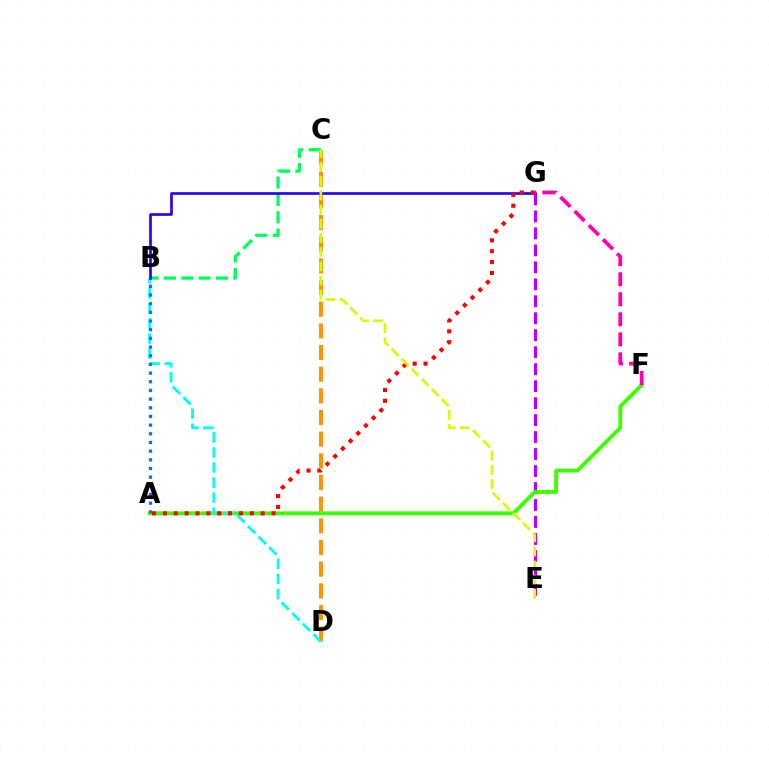{('C', 'D'): [{'color': '#ff9400', 'line_style': 'dashed', 'thickness': 2.94}], ('E', 'G'): [{'color': '#b900ff', 'line_style': 'dashed', 'thickness': 2.31}], ('B', 'C'): [{'color': '#00ff5c', 'line_style': 'dashed', 'thickness': 2.36}], ('A', 'F'): [{'color': '#3dff00', 'line_style': 'solid', 'thickness': 2.8}], ('B', 'D'): [{'color': '#00fff6', 'line_style': 'dashed', 'thickness': 2.04}], ('B', 'G'): [{'color': '#2500ff', 'line_style': 'solid', 'thickness': 1.92}], ('A', 'B'): [{'color': '#0074ff', 'line_style': 'dotted', 'thickness': 2.36}], ('F', 'G'): [{'color': '#ff00ac', 'line_style': 'dashed', 'thickness': 2.72}], ('A', 'G'): [{'color': '#ff0000', 'line_style': 'dotted', 'thickness': 2.95}], ('C', 'E'): [{'color': '#d1ff00', 'line_style': 'dashed', 'thickness': 1.93}]}